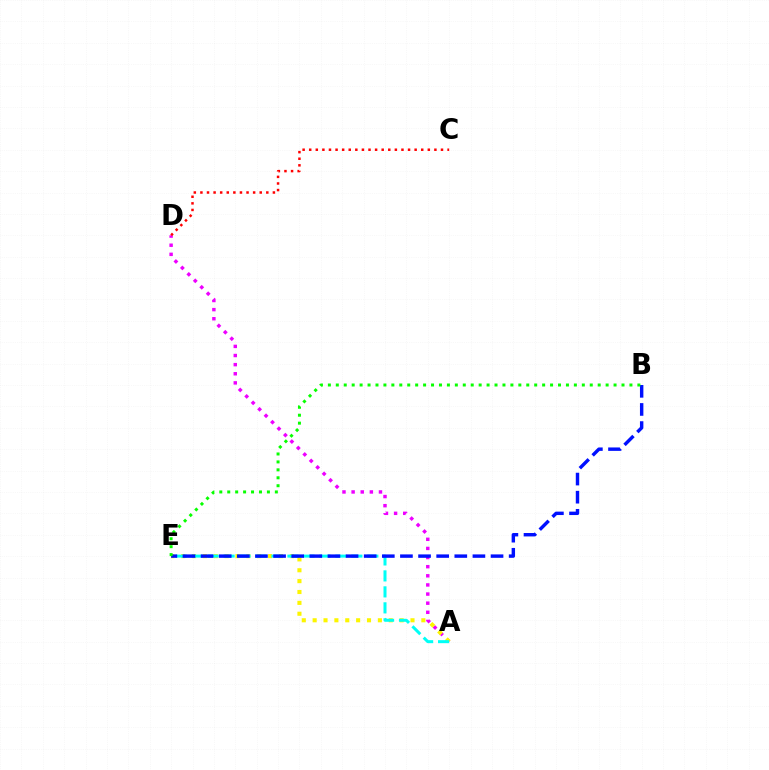{('A', 'D'): [{'color': '#ee00ff', 'line_style': 'dotted', 'thickness': 2.48}], ('A', 'E'): [{'color': '#fcf500', 'line_style': 'dotted', 'thickness': 2.95}, {'color': '#00fff6', 'line_style': 'dashed', 'thickness': 2.17}], ('B', 'E'): [{'color': '#0010ff', 'line_style': 'dashed', 'thickness': 2.46}, {'color': '#08ff00', 'line_style': 'dotted', 'thickness': 2.16}], ('C', 'D'): [{'color': '#ff0000', 'line_style': 'dotted', 'thickness': 1.79}]}